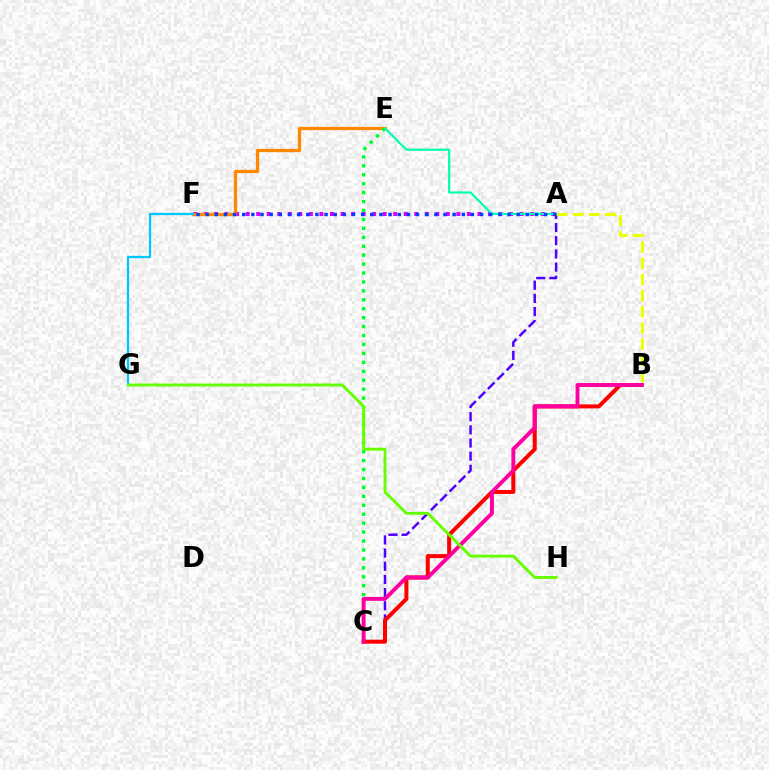{('A', 'F'): [{'color': '#d600ff', 'line_style': 'dotted', 'thickness': 2.86}, {'color': '#003fff', 'line_style': 'dotted', 'thickness': 2.49}], ('A', 'C'): [{'color': '#4f00ff', 'line_style': 'dashed', 'thickness': 1.79}], ('A', 'B'): [{'color': '#eeff00', 'line_style': 'dashed', 'thickness': 2.19}], ('E', 'F'): [{'color': '#ff8800', 'line_style': 'solid', 'thickness': 2.36}], ('F', 'G'): [{'color': '#00c7ff', 'line_style': 'solid', 'thickness': 1.63}], ('B', 'C'): [{'color': '#ff0000', 'line_style': 'solid', 'thickness': 2.89}, {'color': '#ff00a0', 'line_style': 'solid', 'thickness': 2.82}], ('C', 'E'): [{'color': '#00ff27', 'line_style': 'dotted', 'thickness': 2.43}], ('A', 'E'): [{'color': '#00ffaf', 'line_style': 'solid', 'thickness': 1.56}], ('G', 'H'): [{'color': '#66ff00', 'line_style': 'solid', 'thickness': 2.09}]}